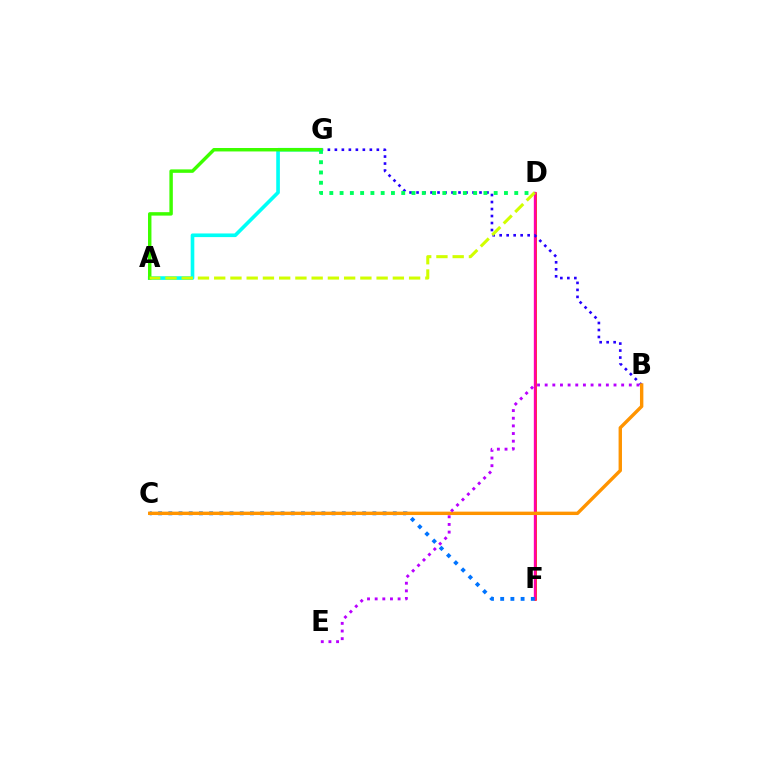{('D', 'F'): [{'color': '#ff0000', 'line_style': 'solid', 'thickness': 1.84}, {'color': '#ff00ac', 'line_style': 'solid', 'thickness': 1.69}], ('B', 'G'): [{'color': '#2500ff', 'line_style': 'dotted', 'thickness': 1.9}], ('A', 'G'): [{'color': '#00fff6', 'line_style': 'solid', 'thickness': 2.62}, {'color': '#3dff00', 'line_style': 'solid', 'thickness': 2.48}], ('C', 'F'): [{'color': '#0074ff', 'line_style': 'dotted', 'thickness': 2.77}], ('B', 'C'): [{'color': '#ff9400', 'line_style': 'solid', 'thickness': 2.44}], ('A', 'D'): [{'color': '#d1ff00', 'line_style': 'dashed', 'thickness': 2.21}], ('D', 'G'): [{'color': '#00ff5c', 'line_style': 'dotted', 'thickness': 2.79}], ('B', 'E'): [{'color': '#b900ff', 'line_style': 'dotted', 'thickness': 2.08}]}